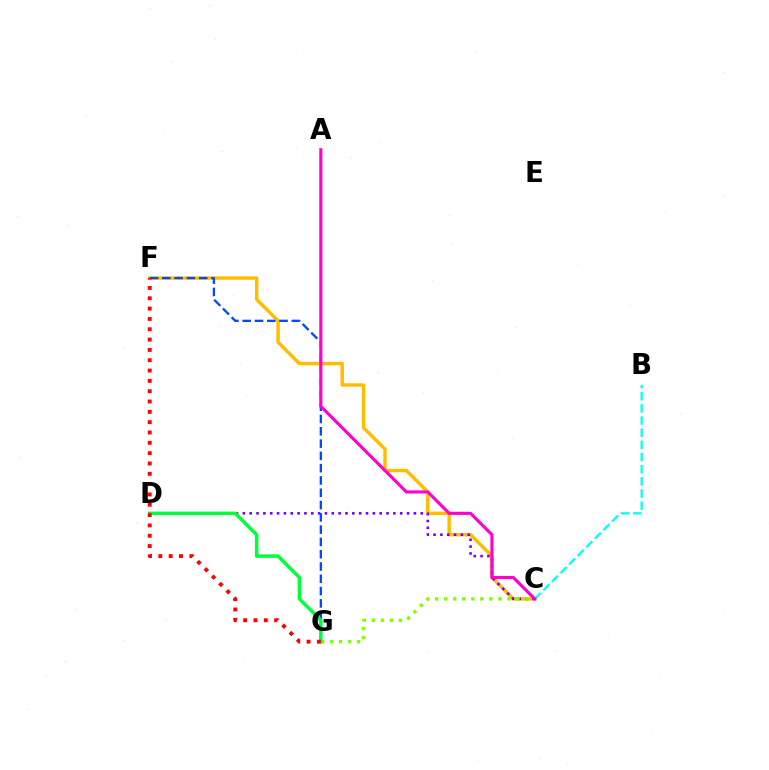{('C', 'F'): [{'color': '#ffbd00', 'line_style': 'solid', 'thickness': 2.48}], ('C', 'D'): [{'color': '#7200ff', 'line_style': 'dotted', 'thickness': 1.86}], ('F', 'G'): [{'color': '#004bff', 'line_style': 'dashed', 'thickness': 1.67}, {'color': '#ff0000', 'line_style': 'dotted', 'thickness': 2.81}], ('C', 'G'): [{'color': '#84ff00', 'line_style': 'dotted', 'thickness': 2.45}], ('D', 'G'): [{'color': '#00ff39', 'line_style': 'solid', 'thickness': 2.5}], ('B', 'C'): [{'color': '#00fff6', 'line_style': 'dashed', 'thickness': 1.65}], ('A', 'C'): [{'color': '#ff00cf', 'line_style': 'solid', 'thickness': 2.24}]}